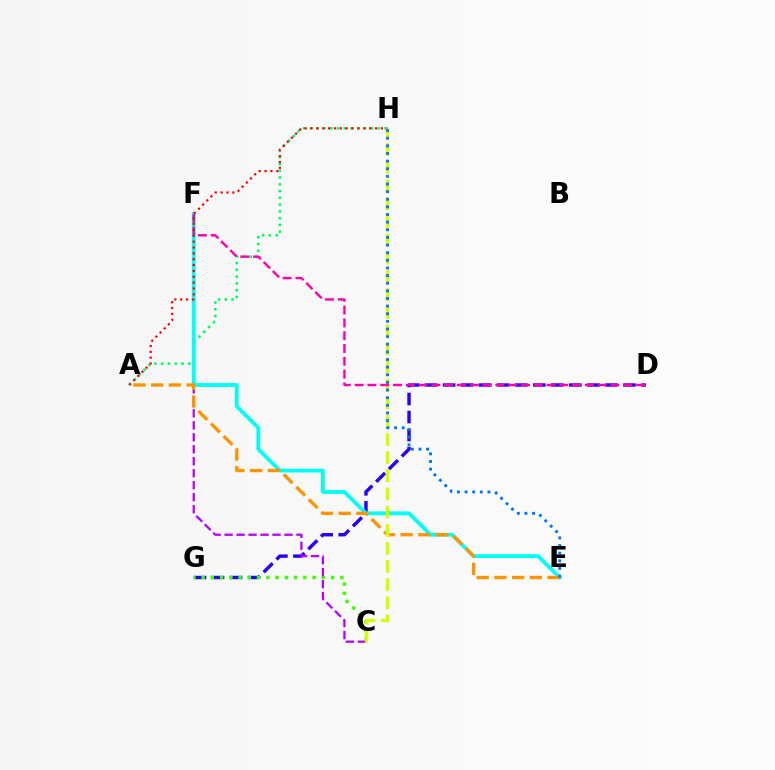{('A', 'H'): [{'color': '#00ff5c', 'line_style': 'dotted', 'thickness': 1.84}, {'color': '#ff0000', 'line_style': 'dotted', 'thickness': 1.59}], ('D', 'G'): [{'color': '#2500ff', 'line_style': 'dashed', 'thickness': 2.45}], ('C', 'G'): [{'color': '#3dff00', 'line_style': 'dotted', 'thickness': 2.51}], ('C', 'F'): [{'color': '#b900ff', 'line_style': 'dashed', 'thickness': 1.63}], ('E', 'F'): [{'color': '#00fff6', 'line_style': 'solid', 'thickness': 2.75}], ('A', 'E'): [{'color': '#ff9400', 'line_style': 'dashed', 'thickness': 2.41}], ('C', 'H'): [{'color': '#d1ff00', 'line_style': 'dashed', 'thickness': 2.46}], ('D', 'F'): [{'color': '#ff00ac', 'line_style': 'dashed', 'thickness': 1.74}], ('E', 'H'): [{'color': '#0074ff', 'line_style': 'dotted', 'thickness': 2.07}]}